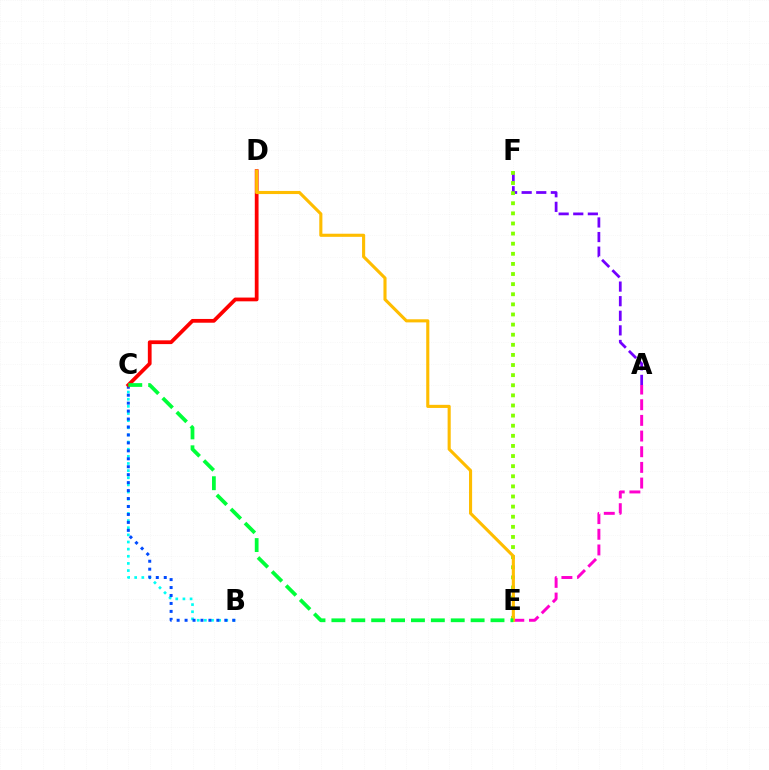{('B', 'C'): [{'color': '#00fff6', 'line_style': 'dotted', 'thickness': 1.94}, {'color': '#004bff', 'line_style': 'dotted', 'thickness': 2.16}], ('A', 'E'): [{'color': '#ff00cf', 'line_style': 'dashed', 'thickness': 2.13}], ('A', 'F'): [{'color': '#7200ff', 'line_style': 'dashed', 'thickness': 1.98}], ('E', 'F'): [{'color': '#84ff00', 'line_style': 'dotted', 'thickness': 2.75}], ('C', 'D'): [{'color': '#ff0000', 'line_style': 'solid', 'thickness': 2.71}], ('D', 'E'): [{'color': '#ffbd00', 'line_style': 'solid', 'thickness': 2.24}], ('C', 'E'): [{'color': '#00ff39', 'line_style': 'dashed', 'thickness': 2.7}]}